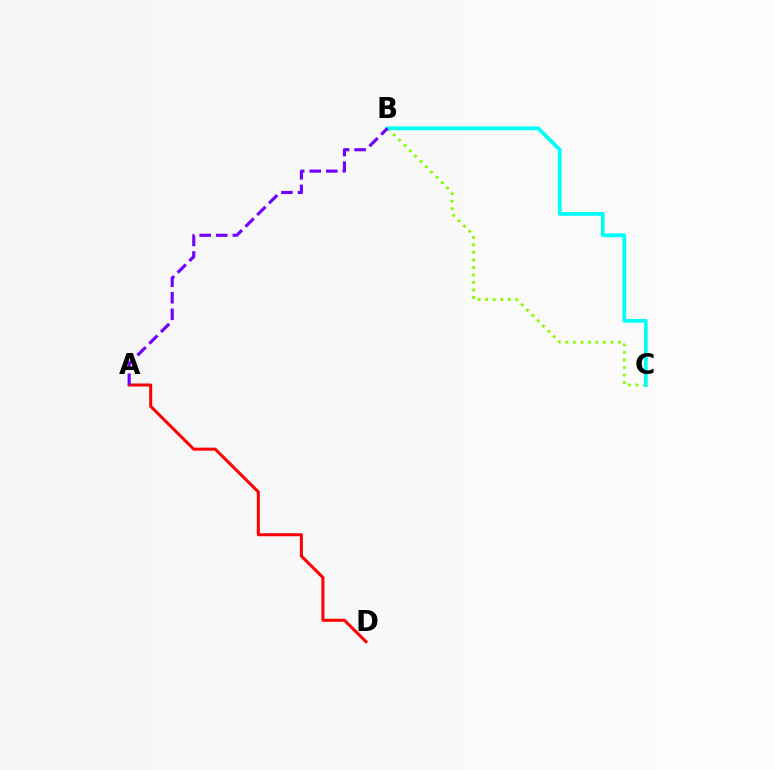{('A', 'D'): [{'color': '#ff0000', 'line_style': 'solid', 'thickness': 2.17}], ('B', 'C'): [{'color': '#84ff00', 'line_style': 'dotted', 'thickness': 2.04}, {'color': '#00fff6', 'line_style': 'solid', 'thickness': 2.72}], ('A', 'B'): [{'color': '#7200ff', 'line_style': 'dashed', 'thickness': 2.25}]}